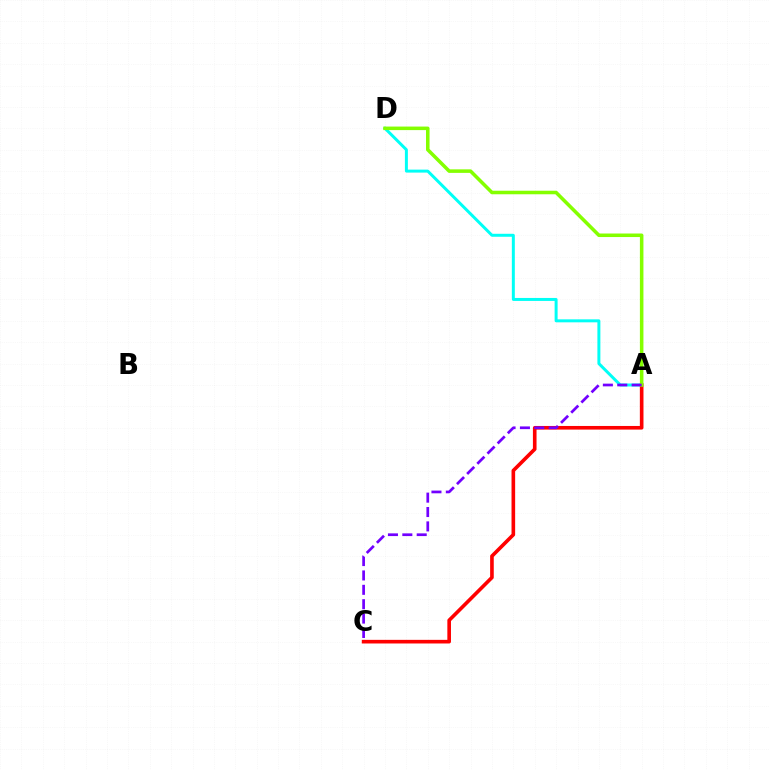{('A', 'D'): [{'color': '#00fff6', 'line_style': 'solid', 'thickness': 2.15}, {'color': '#84ff00', 'line_style': 'solid', 'thickness': 2.55}], ('A', 'C'): [{'color': '#ff0000', 'line_style': 'solid', 'thickness': 2.61}, {'color': '#7200ff', 'line_style': 'dashed', 'thickness': 1.95}]}